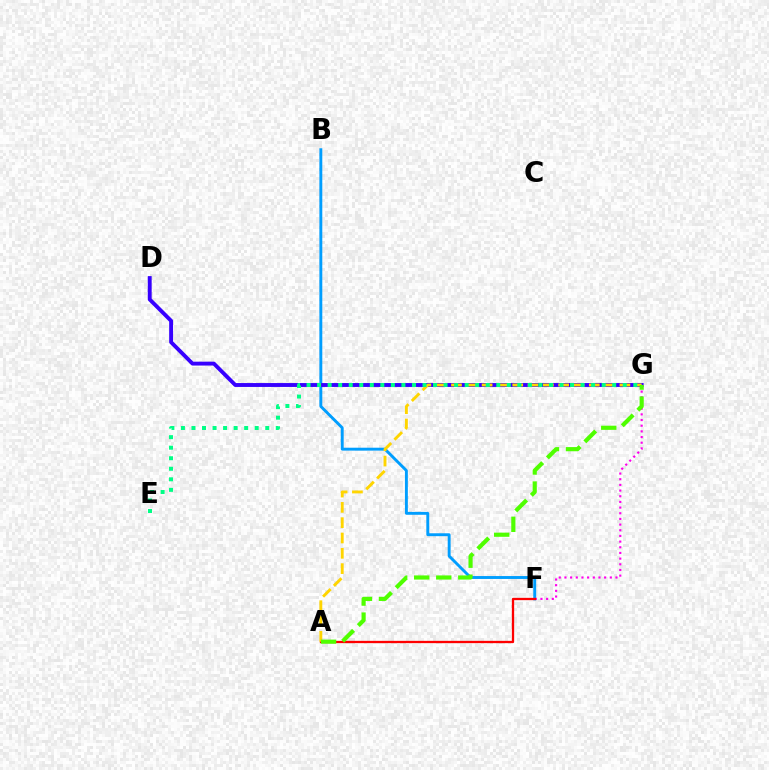{('B', 'F'): [{'color': '#009eff', 'line_style': 'solid', 'thickness': 2.09}], ('D', 'G'): [{'color': '#3700ff', 'line_style': 'solid', 'thickness': 2.8}], ('F', 'G'): [{'color': '#ff00ed', 'line_style': 'dotted', 'thickness': 1.54}], ('A', 'F'): [{'color': '#ff0000', 'line_style': 'solid', 'thickness': 1.66}], ('A', 'G'): [{'color': '#ffd500', 'line_style': 'dashed', 'thickness': 2.08}, {'color': '#4fff00', 'line_style': 'dashed', 'thickness': 3.0}], ('E', 'G'): [{'color': '#00ff86', 'line_style': 'dotted', 'thickness': 2.86}]}